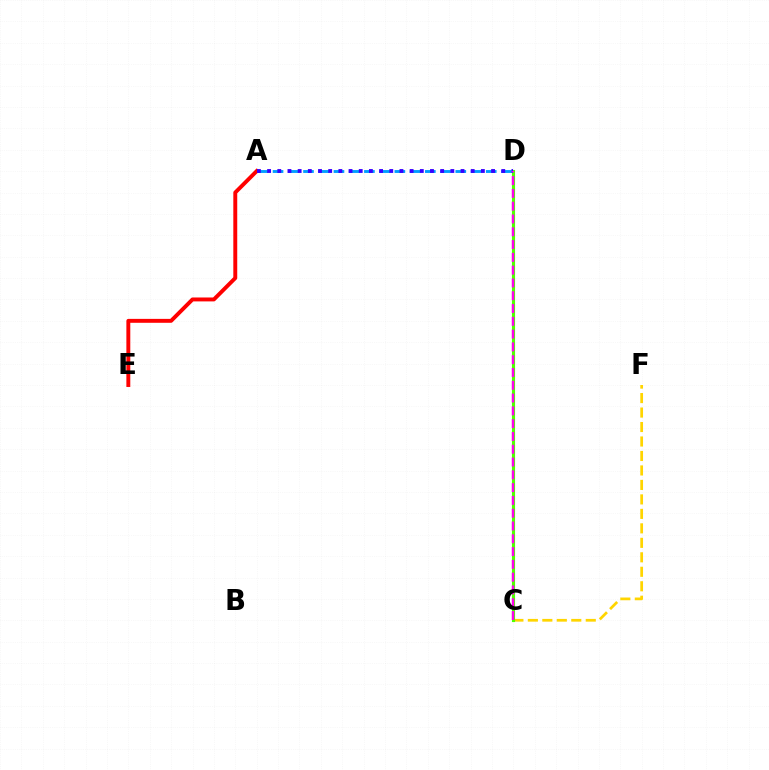{('C', 'F'): [{'color': '#ffd500', 'line_style': 'dashed', 'thickness': 1.97}], ('A', 'D'): [{'color': '#009eff', 'line_style': 'dashed', 'thickness': 2.07}, {'color': '#3700ff', 'line_style': 'dotted', 'thickness': 2.77}], ('C', 'D'): [{'color': '#00ff86', 'line_style': 'dotted', 'thickness': 2.09}, {'color': '#4fff00', 'line_style': 'solid', 'thickness': 2.25}, {'color': '#ff00ed', 'line_style': 'dashed', 'thickness': 1.74}], ('A', 'E'): [{'color': '#ff0000', 'line_style': 'solid', 'thickness': 2.82}]}